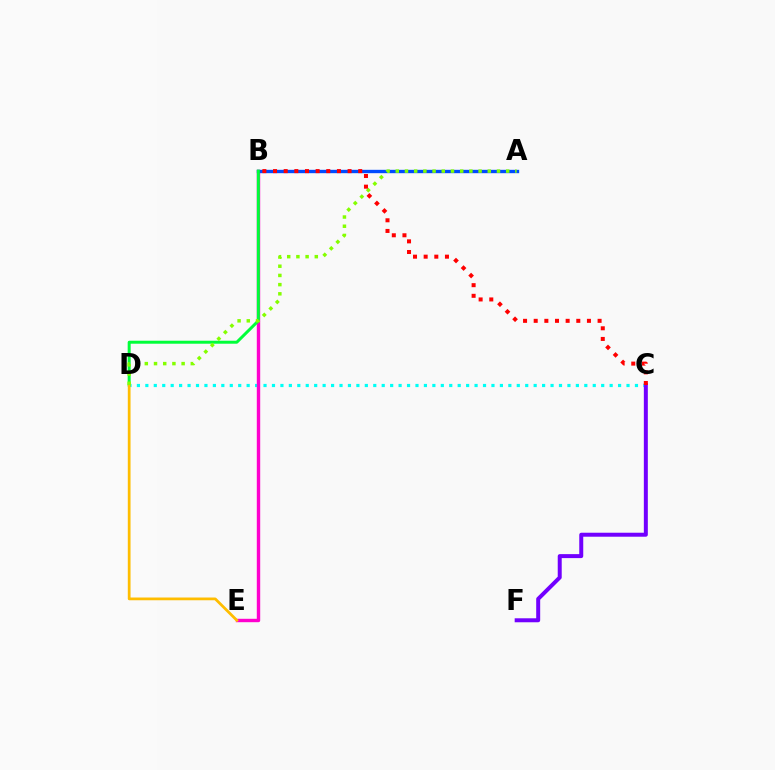{('C', 'D'): [{'color': '#00fff6', 'line_style': 'dotted', 'thickness': 2.29}], ('B', 'E'): [{'color': '#ff00cf', 'line_style': 'solid', 'thickness': 2.45}], ('A', 'B'): [{'color': '#004bff', 'line_style': 'solid', 'thickness': 2.42}], ('C', 'F'): [{'color': '#7200ff', 'line_style': 'solid', 'thickness': 2.87}], ('B', 'D'): [{'color': '#00ff39', 'line_style': 'solid', 'thickness': 2.15}], ('D', 'E'): [{'color': '#ffbd00', 'line_style': 'solid', 'thickness': 1.98}], ('A', 'D'): [{'color': '#84ff00', 'line_style': 'dotted', 'thickness': 2.5}], ('B', 'C'): [{'color': '#ff0000', 'line_style': 'dotted', 'thickness': 2.89}]}